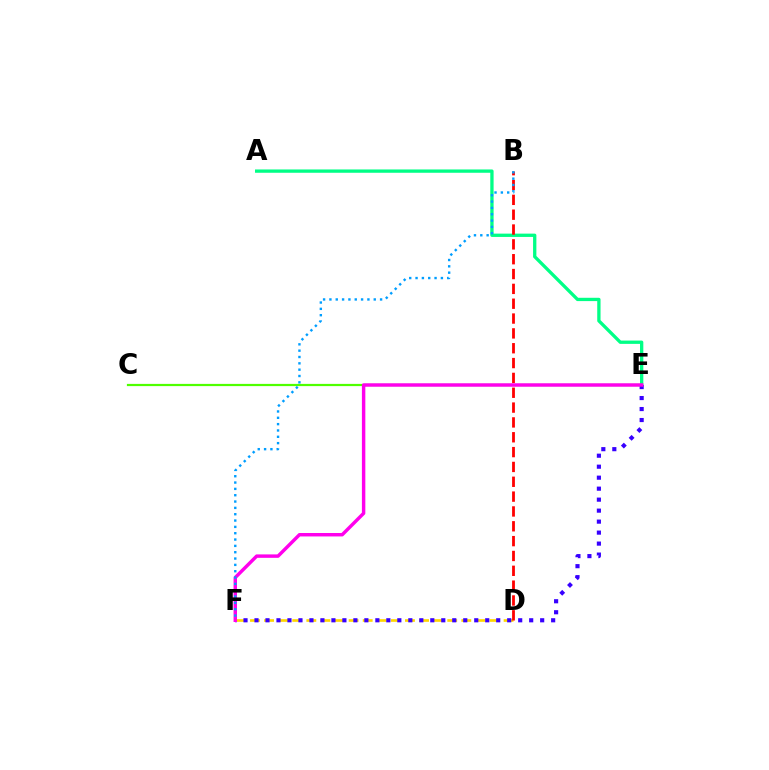{('A', 'E'): [{'color': '#00ff86', 'line_style': 'solid', 'thickness': 2.38}], ('D', 'F'): [{'color': '#ffd500', 'line_style': 'dashed', 'thickness': 1.91}], ('C', 'E'): [{'color': '#4fff00', 'line_style': 'solid', 'thickness': 1.6}], ('E', 'F'): [{'color': '#3700ff', 'line_style': 'dotted', 'thickness': 2.99}, {'color': '#ff00ed', 'line_style': 'solid', 'thickness': 2.47}], ('B', 'D'): [{'color': '#ff0000', 'line_style': 'dashed', 'thickness': 2.02}], ('B', 'F'): [{'color': '#009eff', 'line_style': 'dotted', 'thickness': 1.72}]}